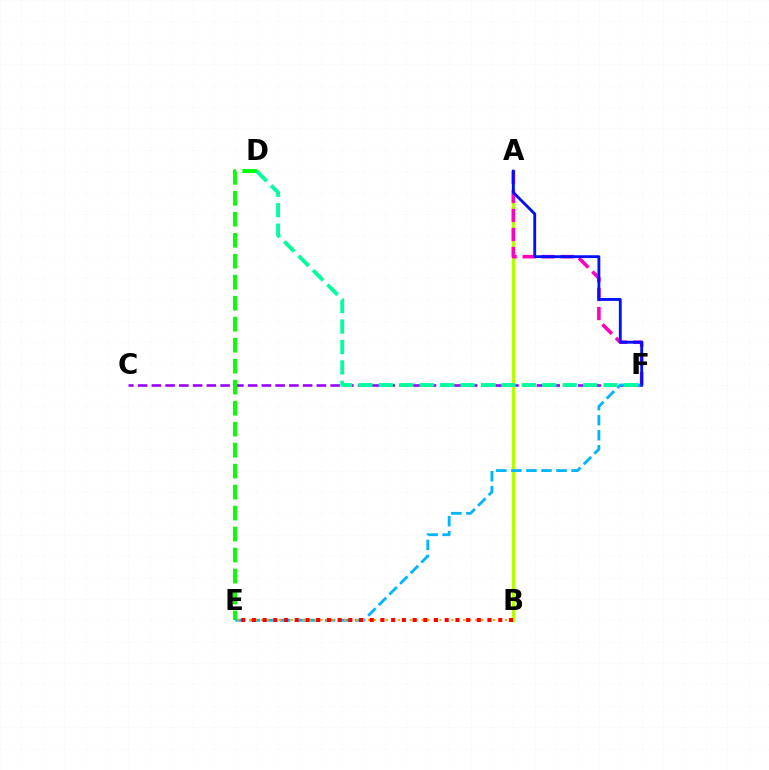{('C', 'F'): [{'color': '#9b00ff', 'line_style': 'dashed', 'thickness': 1.87}], ('D', 'E'): [{'color': '#08ff00', 'line_style': 'dashed', 'thickness': 2.85}], ('A', 'B'): [{'color': '#b3ff00', 'line_style': 'solid', 'thickness': 2.4}], ('A', 'F'): [{'color': '#ff00bd', 'line_style': 'dashed', 'thickness': 2.58}, {'color': '#0010ff', 'line_style': 'solid', 'thickness': 2.04}], ('E', 'F'): [{'color': '#00b5ff', 'line_style': 'dashed', 'thickness': 2.04}], ('B', 'E'): [{'color': '#ffa500', 'line_style': 'dotted', 'thickness': 1.62}, {'color': '#ff0000', 'line_style': 'dotted', 'thickness': 2.91}], ('D', 'F'): [{'color': '#00ff9d', 'line_style': 'dashed', 'thickness': 2.77}]}